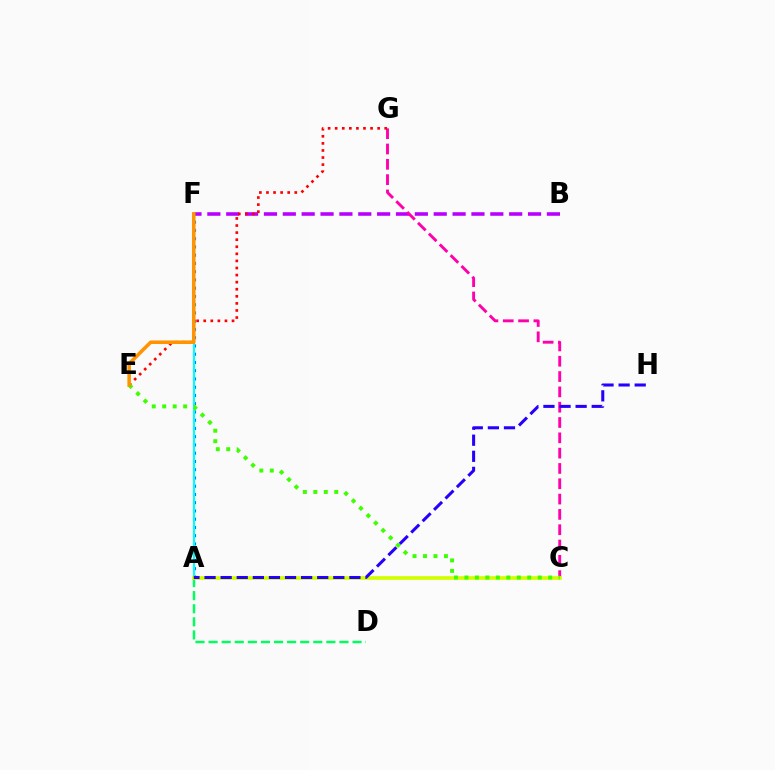{('A', 'D'): [{'color': '#00ff5c', 'line_style': 'dashed', 'thickness': 1.78}], ('B', 'F'): [{'color': '#b900ff', 'line_style': 'dashed', 'thickness': 2.56}], ('C', 'G'): [{'color': '#ff00ac', 'line_style': 'dashed', 'thickness': 2.08}], ('A', 'F'): [{'color': '#0074ff', 'line_style': 'dotted', 'thickness': 2.24}, {'color': '#00fff6', 'line_style': 'solid', 'thickness': 1.52}], ('E', 'G'): [{'color': '#ff0000', 'line_style': 'dotted', 'thickness': 1.92}], ('A', 'C'): [{'color': '#d1ff00', 'line_style': 'solid', 'thickness': 2.66}], ('C', 'E'): [{'color': '#3dff00', 'line_style': 'dotted', 'thickness': 2.85}], ('E', 'F'): [{'color': '#ff9400', 'line_style': 'solid', 'thickness': 2.57}], ('A', 'H'): [{'color': '#2500ff', 'line_style': 'dashed', 'thickness': 2.19}]}